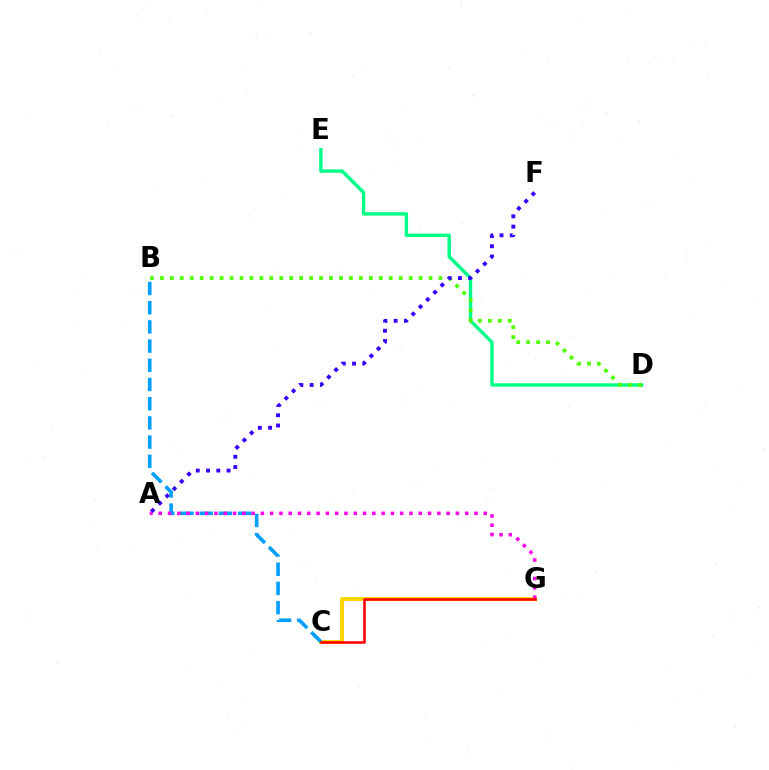{('D', 'E'): [{'color': '#00ff86', 'line_style': 'solid', 'thickness': 2.45}], ('C', 'G'): [{'color': '#ffd500', 'line_style': 'solid', 'thickness': 2.88}, {'color': '#ff0000', 'line_style': 'solid', 'thickness': 1.85}], ('B', 'C'): [{'color': '#009eff', 'line_style': 'dashed', 'thickness': 2.61}], ('A', 'G'): [{'color': '#ff00ed', 'line_style': 'dotted', 'thickness': 2.52}], ('B', 'D'): [{'color': '#4fff00', 'line_style': 'dotted', 'thickness': 2.7}], ('A', 'F'): [{'color': '#3700ff', 'line_style': 'dotted', 'thickness': 2.79}]}